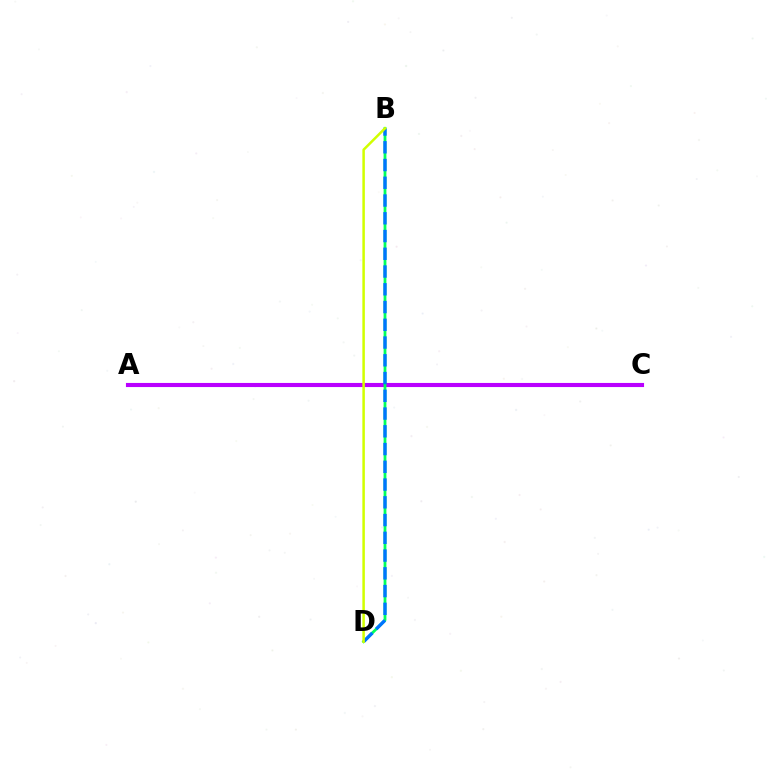{('A', 'C'): [{'color': '#ff0000', 'line_style': 'dotted', 'thickness': 2.59}, {'color': '#b900ff', 'line_style': 'solid', 'thickness': 2.96}], ('B', 'D'): [{'color': '#00ff5c', 'line_style': 'solid', 'thickness': 2.01}, {'color': '#0074ff', 'line_style': 'dashed', 'thickness': 2.41}, {'color': '#d1ff00', 'line_style': 'solid', 'thickness': 1.81}]}